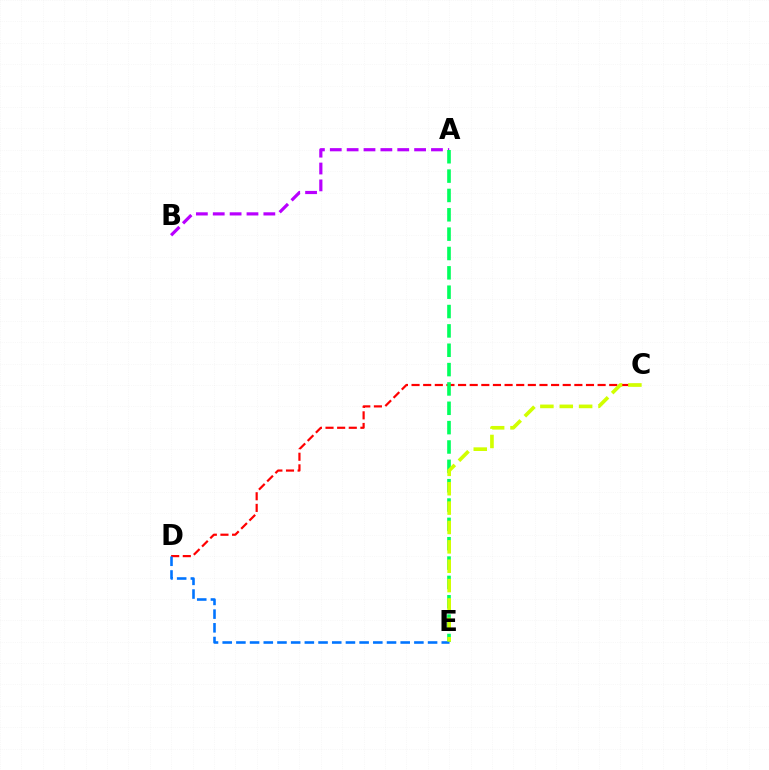{('C', 'D'): [{'color': '#ff0000', 'line_style': 'dashed', 'thickness': 1.58}], ('A', 'B'): [{'color': '#b900ff', 'line_style': 'dashed', 'thickness': 2.29}], ('A', 'E'): [{'color': '#00ff5c', 'line_style': 'dashed', 'thickness': 2.63}], ('D', 'E'): [{'color': '#0074ff', 'line_style': 'dashed', 'thickness': 1.86}], ('C', 'E'): [{'color': '#d1ff00', 'line_style': 'dashed', 'thickness': 2.63}]}